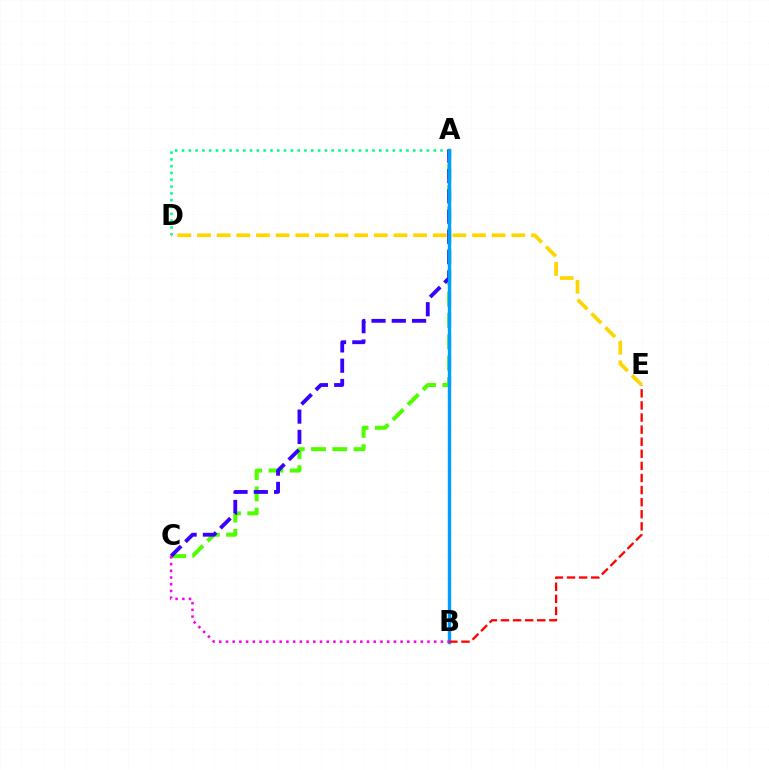{('A', 'D'): [{'color': '#00ff86', 'line_style': 'dotted', 'thickness': 1.85}], ('A', 'C'): [{'color': '#4fff00', 'line_style': 'dashed', 'thickness': 2.89}, {'color': '#3700ff', 'line_style': 'dashed', 'thickness': 2.76}], ('A', 'B'): [{'color': '#009eff', 'line_style': 'solid', 'thickness': 2.46}], ('B', 'E'): [{'color': '#ff0000', 'line_style': 'dashed', 'thickness': 1.64}], ('D', 'E'): [{'color': '#ffd500', 'line_style': 'dashed', 'thickness': 2.67}], ('B', 'C'): [{'color': '#ff00ed', 'line_style': 'dotted', 'thickness': 1.82}]}